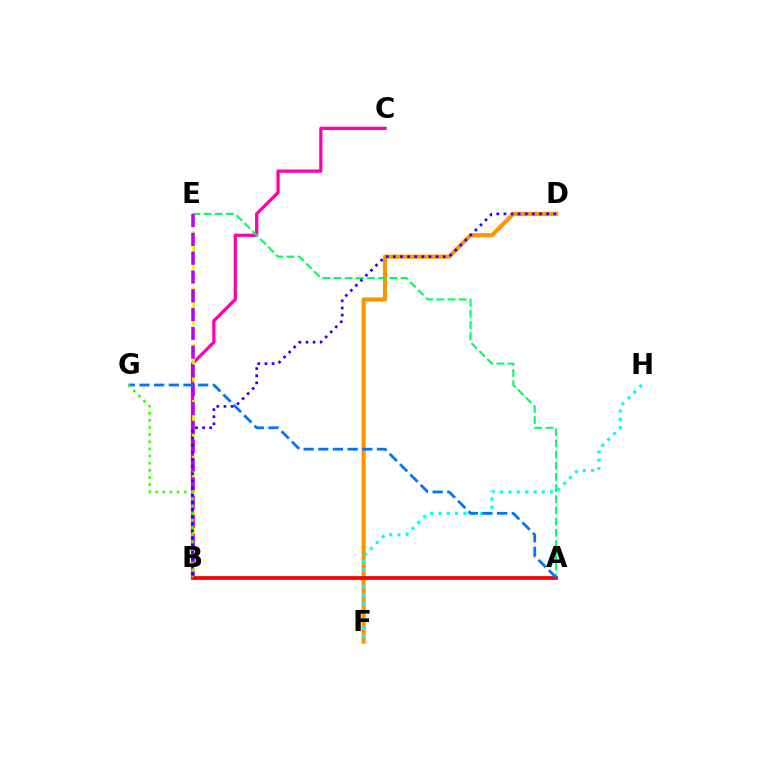{('B', 'C'): [{'color': '#ff00ac', 'line_style': 'solid', 'thickness': 2.33}], ('D', 'F'): [{'color': '#ff9400', 'line_style': 'solid', 'thickness': 2.96}], ('A', 'E'): [{'color': '#00ff5c', 'line_style': 'dashed', 'thickness': 1.52}], ('B', 'E'): [{'color': '#d1ff00', 'line_style': 'dashed', 'thickness': 1.91}, {'color': '#b900ff', 'line_style': 'dashed', 'thickness': 2.55}], ('F', 'H'): [{'color': '#00fff6', 'line_style': 'dotted', 'thickness': 2.26}], ('A', 'B'): [{'color': '#ff0000', 'line_style': 'solid', 'thickness': 2.69}], ('A', 'G'): [{'color': '#0074ff', 'line_style': 'dashed', 'thickness': 1.99}], ('B', 'D'): [{'color': '#2500ff', 'line_style': 'dotted', 'thickness': 1.94}], ('B', 'G'): [{'color': '#3dff00', 'line_style': 'dotted', 'thickness': 1.94}]}